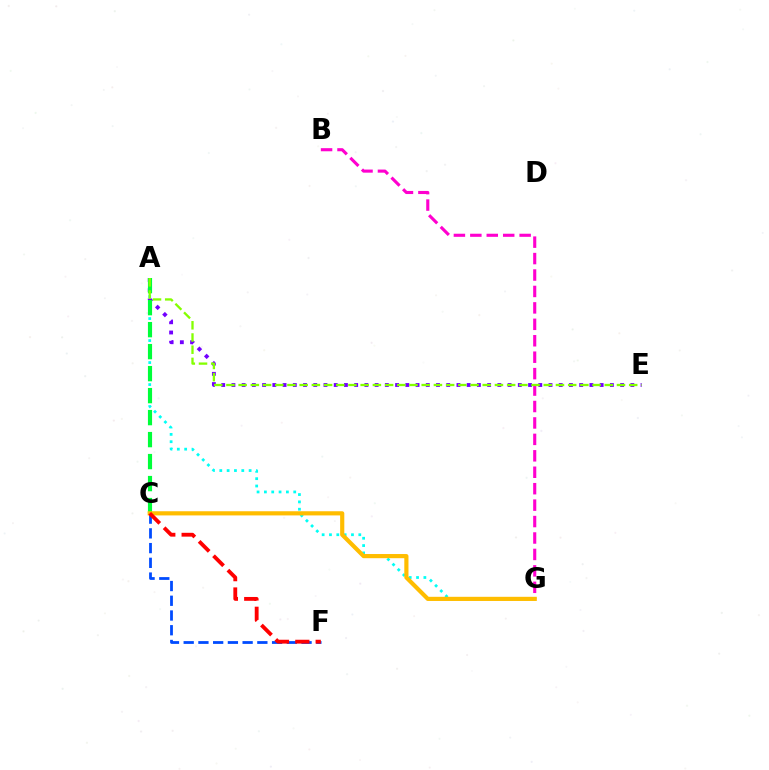{('A', 'E'): [{'color': '#7200ff', 'line_style': 'dotted', 'thickness': 2.78}, {'color': '#84ff00', 'line_style': 'dashed', 'thickness': 1.66}], ('A', 'G'): [{'color': '#00fff6', 'line_style': 'dotted', 'thickness': 1.99}], ('C', 'F'): [{'color': '#004bff', 'line_style': 'dashed', 'thickness': 2.0}, {'color': '#ff0000', 'line_style': 'dashed', 'thickness': 2.76}], ('A', 'C'): [{'color': '#00ff39', 'line_style': 'dashed', 'thickness': 2.99}], ('B', 'G'): [{'color': '#ff00cf', 'line_style': 'dashed', 'thickness': 2.23}], ('C', 'G'): [{'color': '#ffbd00', 'line_style': 'solid', 'thickness': 3.0}]}